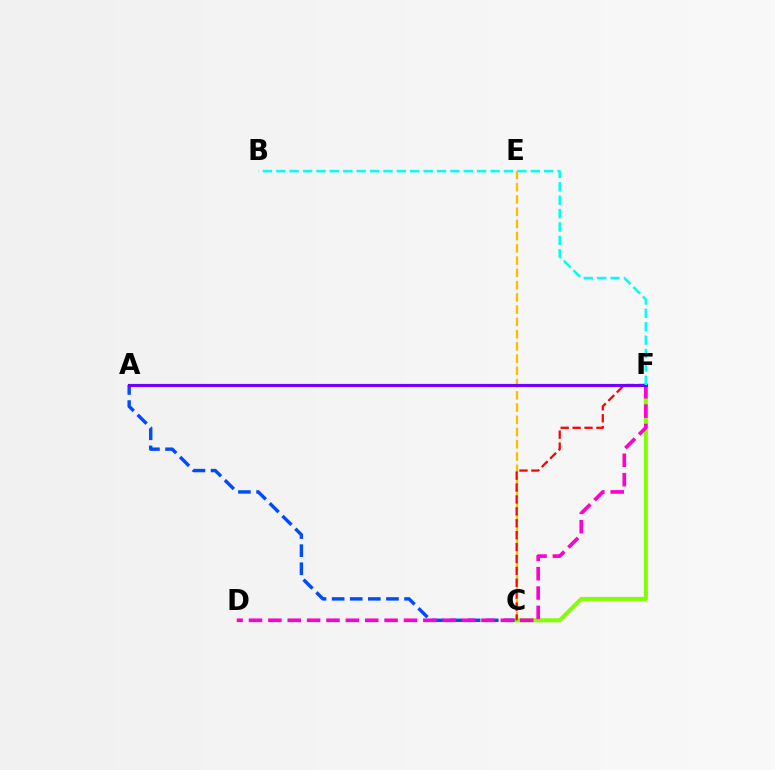{('A', 'C'): [{'color': '#004bff', 'line_style': 'dashed', 'thickness': 2.46}], ('C', 'F'): [{'color': '#84ff00', 'line_style': 'solid', 'thickness': 2.9}, {'color': '#ff0000', 'line_style': 'dashed', 'thickness': 1.62}], ('C', 'E'): [{'color': '#ffbd00', 'line_style': 'dashed', 'thickness': 1.66}], ('A', 'F'): [{'color': '#00ff39', 'line_style': 'dashed', 'thickness': 2.06}, {'color': '#7200ff', 'line_style': 'solid', 'thickness': 2.26}], ('D', 'F'): [{'color': '#ff00cf', 'line_style': 'dashed', 'thickness': 2.63}], ('B', 'F'): [{'color': '#00fff6', 'line_style': 'dashed', 'thickness': 1.82}]}